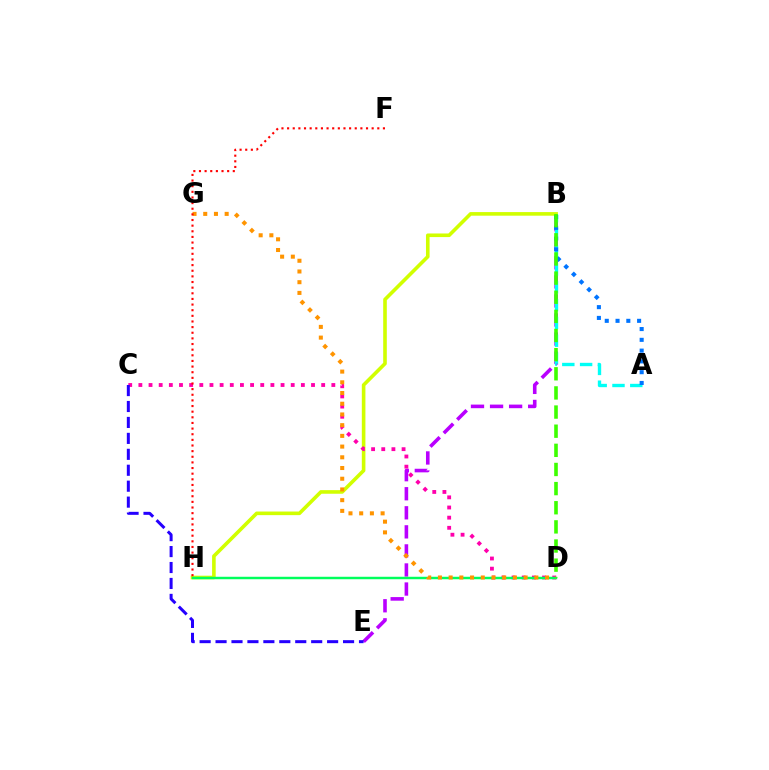{('B', 'H'): [{'color': '#d1ff00', 'line_style': 'solid', 'thickness': 2.6}], ('B', 'E'): [{'color': '#b900ff', 'line_style': 'dashed', 'thickness': 2.59}], ('C', 'D'): [{'color': '#ff00ac', 'line_style': 'dotted', 'thickness': 2.76}], ('D', 'H'): [{'color': '#00ff5c', 'line_style': 'solid', 'thickness': 1.77}], ('A', 'B'): [{'color': '#00fff6', 'line_style': 'dashed', 'thickness': 2.42}, {'color': '#0074ff', 'line_style': 'dotted', 'thickness': 2.93}], ('D', 'G'): [{'color': '#ff9400', 'line_style': 'dotted', 'thickness': 2.91}], ('B', 'D'): [{'color': '#3dff00', 'line_style': 'dashed', 'thickness': 2.6}], ('C', 'E'): [{'color': '#2500ff', 'line_style': 'dashed', 'thickness': 2.17}], ('F', 'H'): [{'color': '#ff0000', 'line_style': 'dotted', 'thickness': 1.53}]}